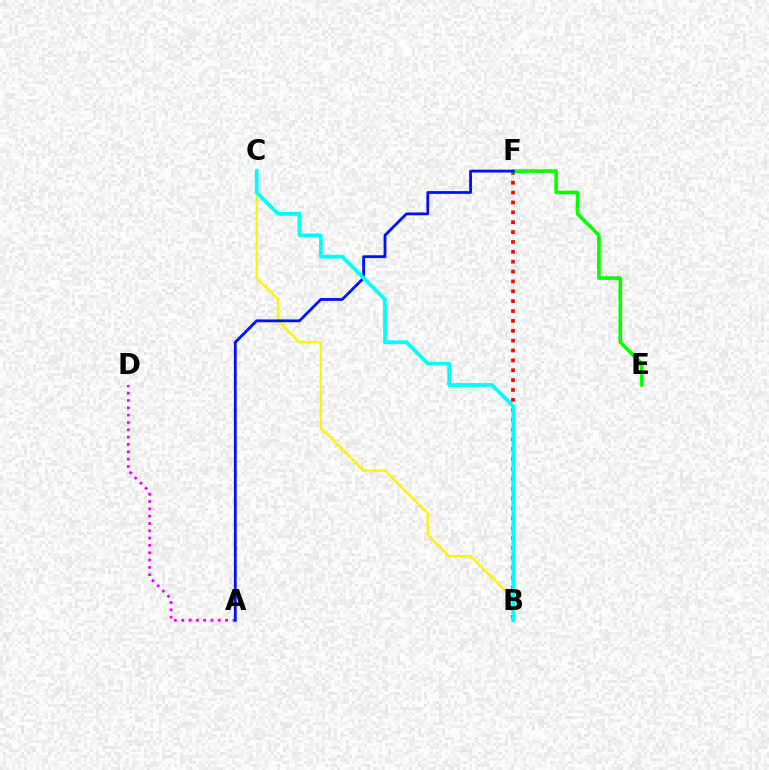{('A', 'D'): [{'color': '#ee00ff', 'line_style': 'dotted', 'thickness': 1.99}], ('B', 'C'): [{'color': '#fcf500', 'line_style': 'solid', 'thickness': 1.71}, {'color': '#00fff6', 'line_style': 'solid', 'thickness': 2.72}], ('B', 'F'): [{'color': '#ff0000', 'line_style': 'dotted', 'thickness': 2.68}], ('E', 'F'): [{'color': '#08ff00', 'line_style': 'solid', 'thickness': 2.59}], ('A', 'F'): [{'color': '#0010ff', 'line_style': 'solid', 'thickness': 2.03}]}